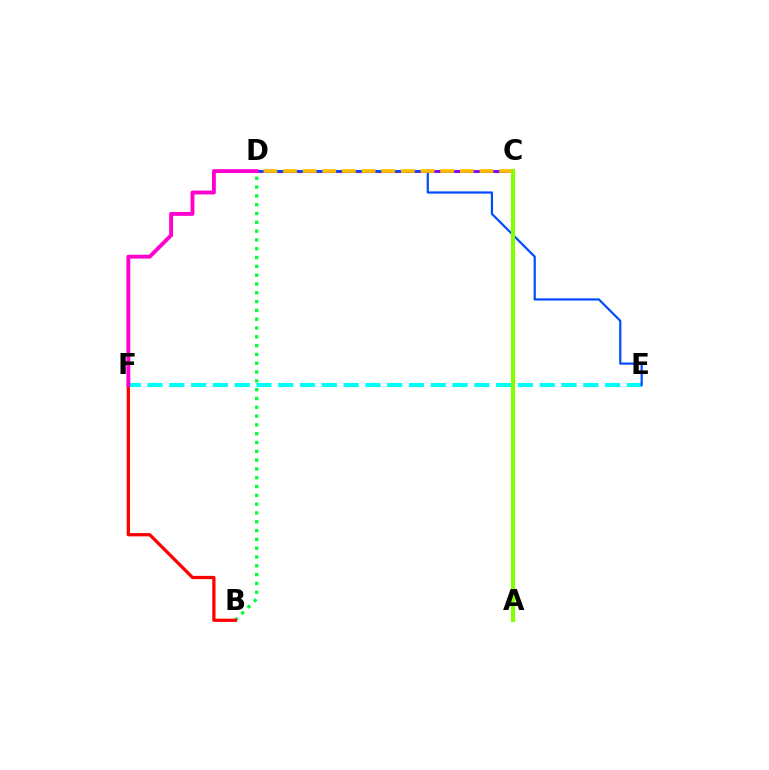{('B', 'D'): [{'color': '#00ff39', 'line_style': 'dotted', 'thickness': 2.39}], ('B', 'F'): [{'color': '#ff0000', 'line_style': 'solid', 'thickness': 2.35}], ('E', 'F'): [{'color': '#00fff6', 'line_style': 'dashed', 'thickness': 2.96}], ('C', 'D'): [{'color': '#7200ff', 'line_style': 'solid', 'thickness': 2.01}, {'color': '#ffbd00', 'line_style': 'dashed', 'thickness': 2.67}], ('D', 'E'): [{'color': '#004bff', 'line_style': 'solid', 'thickness': 1.58}], ('A', 'C'): [{'color': '#84ff00', 'line_style': 'solid', 'thickness': 2.95}], ('D', 'F'): [{'color': '#ff00cf', 'line_style': 'solid', 'thickness': 2.79}]}